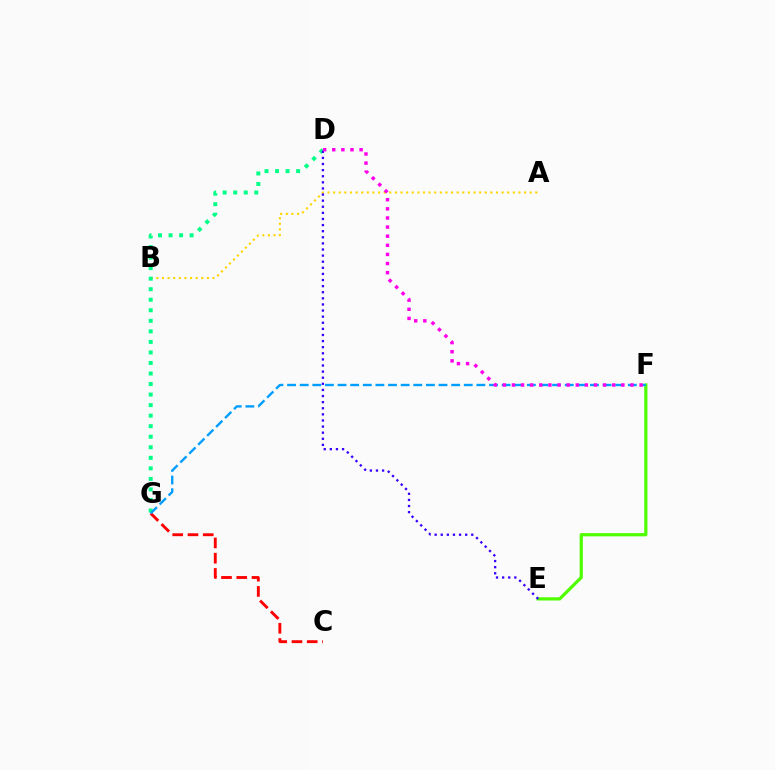{('A', 'B'): [{'color': '#ffd500', 'line_style': 'dotted', 'thickness': 1.53}], ('C', 'G'): [{'color': '#ff0000', 'line_style': 'dashed', 'thickness': 2.07}], ('D', 'G'): [{'color': '#00ff86', 'line_style': 'dotted', 'thickness': 2.86}], ('E', 'F'): [{'color': '#4fff00', 'line_style': 'solid', 'thickness': 2.33}], ('F', 'G'): [{'color': '#009eff', 'line_style': 'dashed', 'thickness': 1.71}], ('D', 'E'): [{'color': '#3700ff', 'line_style': 'dotted', 'thickness': 1.66}], ('D', 'F'): [{'color': '#ff00ed', 'line_style': 'dotted', 'thickness': 2.48}]}